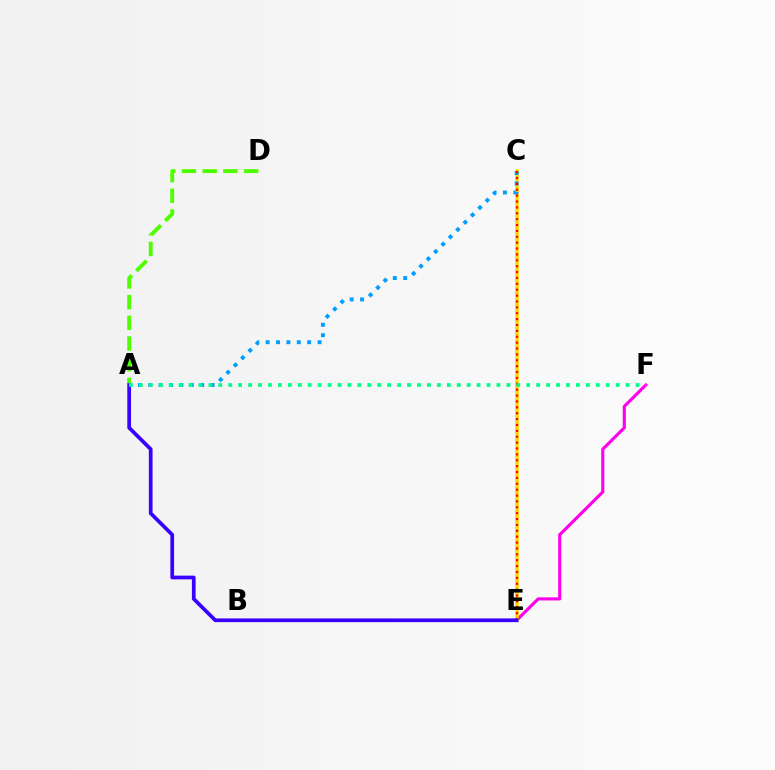{('E', 'F'): [{'color': '#ff00ed', 'line_style': 'solid', 'thickness': 2.25}], ('C', 'E'): [{'color': '#ffd500', 'line_style': 'solid', 'thickness': 2.57}, {'color': '#ff0000', 'line_style': 'dotted', 'thickness': 1.6}], ('A', 'C'): [{'color': '#009eff', 'line_style': 'dotted', 'thickness': 2.82}], ('A', 'D'): [{'color': '#4fff00', 'line_style': 'dashed', 'thickness': 2.81}], ('A', 'E'): [{'color': '#3700ff', 'line_style': 'solid', 'thickness': 2.67}], ('A', 'F'): [{'color': '#00ff86', 'line_style': 'dotted', 'thickness': 2.7}]}